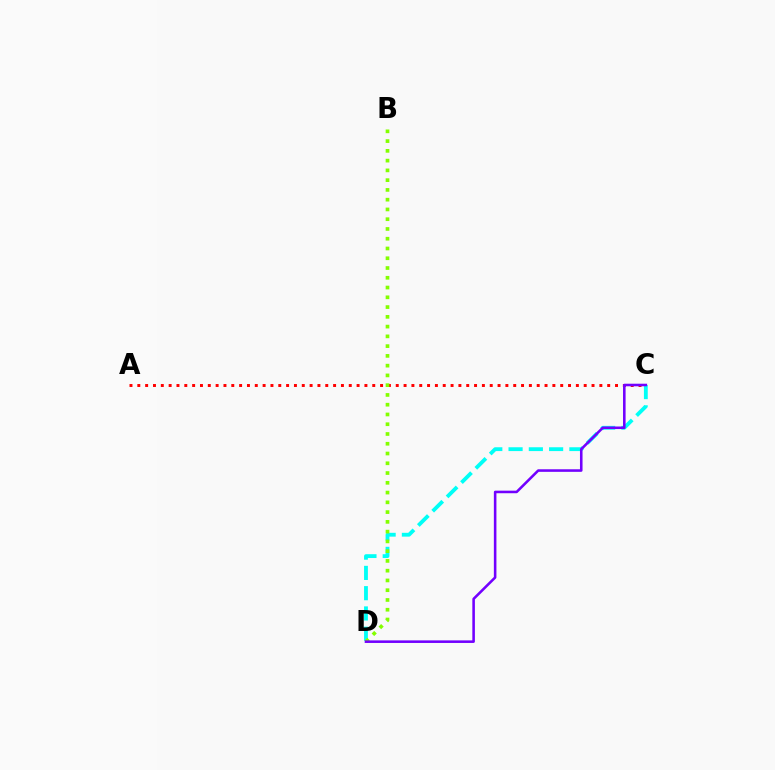{('A', 'C'): [{'color': '#ff0000', 'line_style': 'dotted', 'thickness': 2.13}], ('C', 'D'): [{'color': '#00fff6', 'line_style': 'dashed', 'thickness': 2.75}, {'color': '#7200ff', 'line_style': 'solid', 'thickness': 1.85}], ('B', 'D'): [{'color': '#84ff00', 'line_style': 'dotted', 'thickness': 2.65}]}